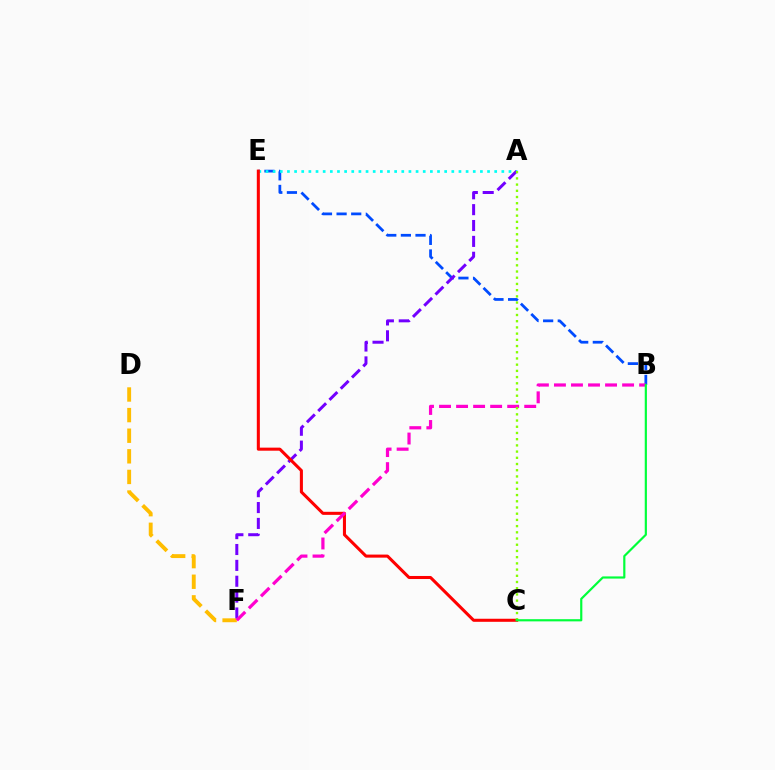{('D', 'F'): [{'color': '#ffbd00', 'line_style': 'dashed', 'thickness': 2.8}], ('B', 'E'): [{'color': '#004bff', 'line_style': 'dashed', 'thickness': 1.99}], ('A', 'E'): [{'color': '#00fff6', 'line_style': 'dotted', 'thickness': 1.94}], ('A', 'F'): [{'color': '#7200ff', 'line_style': 'dashed', 'thickness': 2.16}], ('C', 'E'): [{'color': '#ff0000', 'line_style': 'solid', 'thickness': 2.2}], ('B', 'F'): [{'color': '#ff00cf', 'line_style': 'dashed', 'thickness': 2.31}], ('A', 'C'): [{'color': '#84ff00', 'line_style': 'dotted', 'thickness': 1.69}], ('B', 'C'): [{'color': '#00ff39', 'line_style': 'solid', 'thickness': 1.57}]}